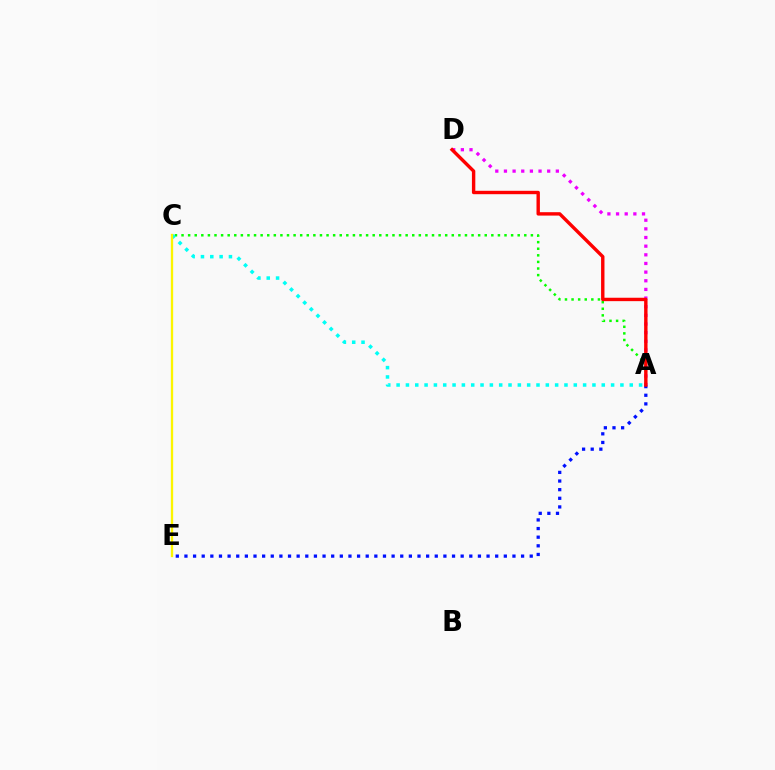{('A', 'C'): [{'color': '#08ff00', 'line_style': 'dotted', 'thickness': 1.79}, {'color': '#00fff6', 'line_style': 'dotted', 'thickness': 2.53}], ('A', 'E'): [{'color': '#0010ff', 'line_style': 'dotted', 'thickness': 2.35}], ('A', 'D'): [{'color': '#ee00ff', 'line_style': 'dotted', 'thickness': 2.35}, {'color': '#ff0000', 'line_style': 'solid', 'thickness': 2.45}], ('C', 'E'): [{'color': '#fcf500', 'line_style': 'solid', 'thickness': 1.67}]}